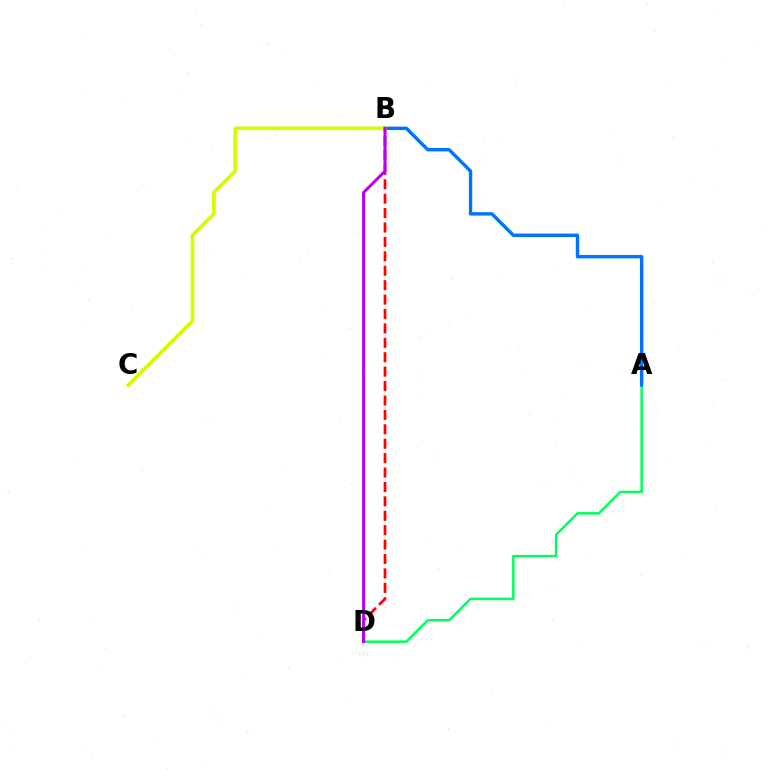{('A', 'D'): [{'color': '#00ff5c', 'line_style': 'solid', 'thickness': 1.8}], ('A', 'B'): [{'color': '#0074ff', 'line_style': 'solid', 'thickness': 2.45}], ('B', 'D'): [{'color': '#ff0000', 'line_style': 'dashed', 'thickness': 1.96}, {'color': '#b900ff', 'line_style': 'solid', 'thickness': 2.19}], ('B', 'C'): [{'color': '#d1ff00', 'line_style': 'solid', 'thickness': 2.67}]}